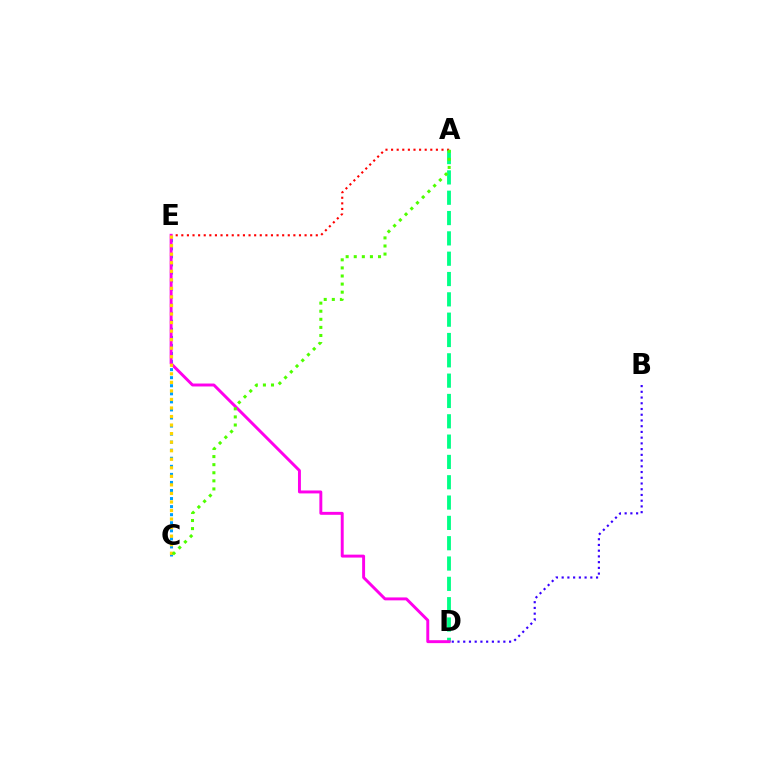{('C', 'E'): [{'color': '#009eff', 'line_style': 'dotted', 'thickness': 2.19}, {'color': '#ffd500', 'line_style': 'dotted', 'thickness': 2.32}], ('B', 'D'): [{'color': '#3700ff', 'line_style': 'dotted', 'thickness': 1.56}], ('A', 'D'): [{'color': '#00ff86', 'line_style': 'dashed', 'thickness': 2.76}], ('A', 'E'): [{'color': '#ff0000', 'line_style': 'dotted', 'thickness': 1.52}], ('D', 'E'): [{'color': '#ff00ed', 'line_style': 'solid', 'thickness': 2.11}], ('A', 'C'): [{'color': '#4fff00', 'line_style': 'dotted', 'thickness': 2.2}]}